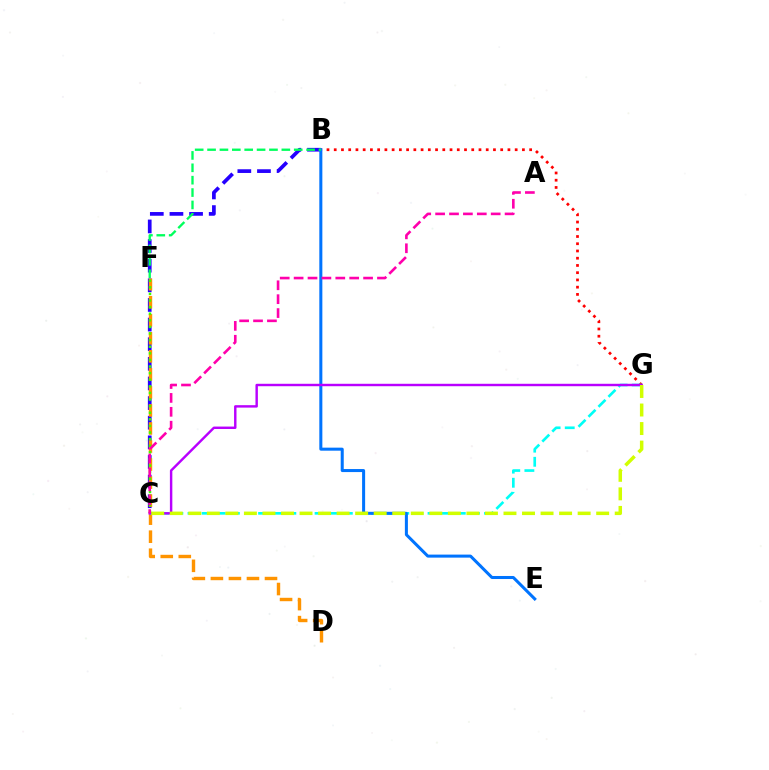{('B', 'C'): [{'color': '#2500ff', 'line_style': 'dashed', 'thickness': 2.67}], ('B', 'G'): [{'color': '#ff0000', 'line_style': 'dotted', 'thickness': 1.97}], ('D', 'F'): [{'color': '#ff9400', 'line_style': 'dashed', 'thickness': 2.45}], ('C', 'F'): [{'color': '#3dff00', 'line_style': 'dotted', 'thickness': 1.79}], ('C', 'G'): [{'color': '#00fff6', 'line_style': 'dashed', 'thickness': 1.92}, {'color': '#b900ff', 'line_style': 'solid', 'thickness': 1.75}, {'color': '#d1ff00', 'line_style': 'dashed', 'thickness': 2.52}], ('B', 'E'): [{'color': '#0074ff', 'line_style': 'solid', 'thickness': 2.18}], ('B', 'F'): [{'color': '#00ff5c', 'line_style': 'dashed', 'thickness': 1.68}], ('A', 'C'): [{'color': '#ff00ac', 'line_style': 'dashed', 'thickness': 1.89}]}